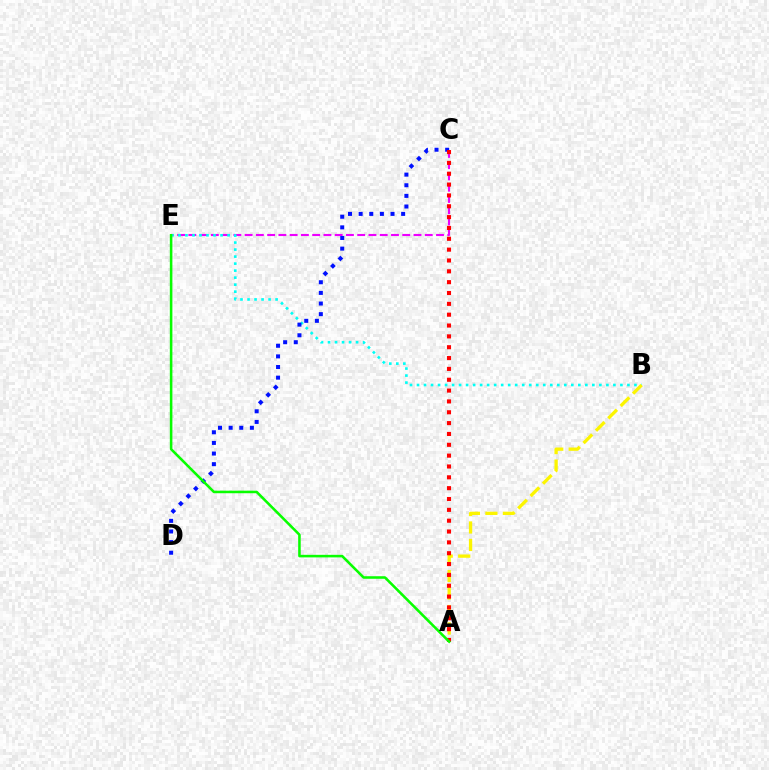{('C', 'E'): [{'color': '#ee00ff', 'line_style': 'dashed', 'thickness': 1.53}], ('B', 'E'): [{'color': '#00fff6', 'line_style': 'dotted', 'thickness': 1.91}], ('A', 'B'): [{'color': '#fcf500', 'line_style': 'dashed', 'thickness': 2.38}], ('C', 'D'): [{'color': '#0010ff', 'line_style': 'dotted', 'thickness': 2.89}], ('A', 'C'): [{'color': '#ff0000', 'line_style': 'dotted', 'thickness': 2.95}], ('A', 'E'): [{'color': '#08ff00', 'line_style': 'solid', 'thickness': 1.85}]}